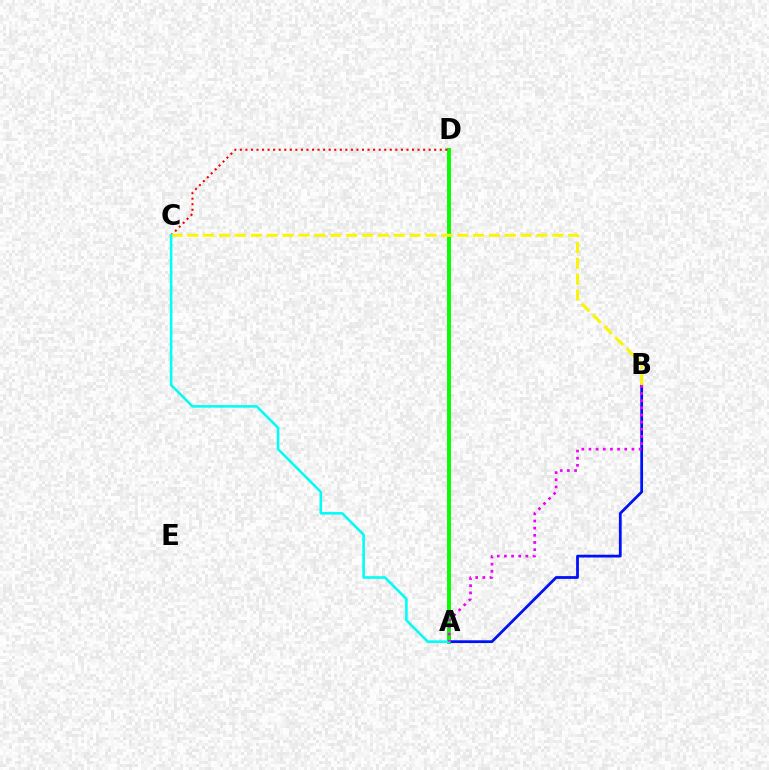{('A', 'D'): [{'color': '#08ff00', 'line_style': 'solid', 'thickness': 2.85}], ('A', 'B'): [{'color': '#0010ff', 'line_style': 'solid', 'thickness': 2.0}, {'color': '#ee00ff', 'line_style': 'dotted', 'thickness': 1.94}], ('C', 'D'): [{'color': '#ff0000', 'line_style': 'dotted', 'thickness': 1.51}], ('B', 'C'): [{'color': '#fcf500', 'line_style': 'dashed', 'thickness': 2.16}], ('A', 'C'): [{'color': '#00fff6', 'line_style': 'solid', 'thickness': 1.87}]}